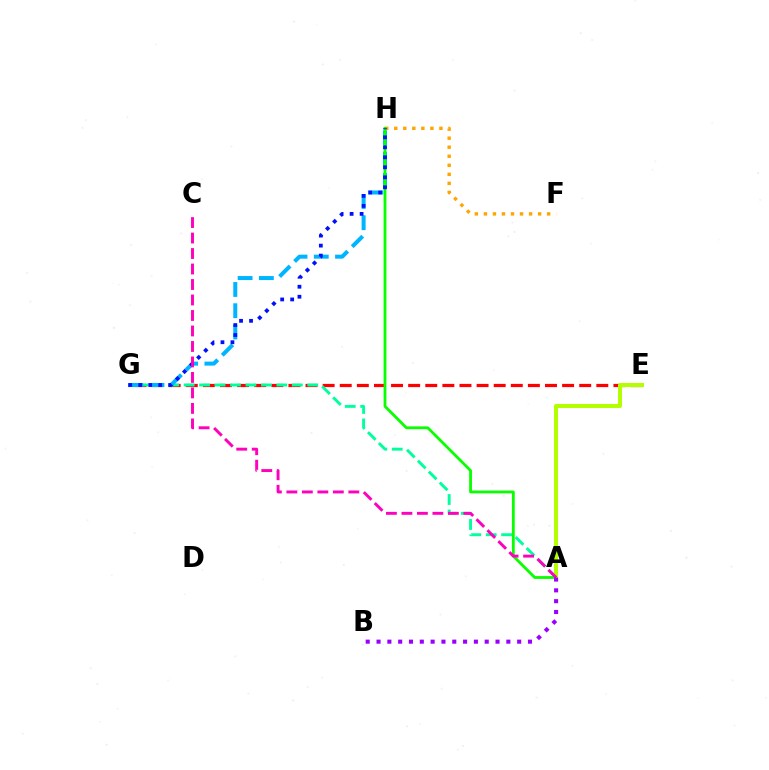{('E', 'G'): [{'color': '#ff0000', 'line_style': 'dashed', 'thickness': 2.32}], ('A', 'G'): [{'color': '#00ff9d', 'line_style': 'dashed', 'thickness': 2.1}], ('G', 'H'): [{'color': '#00b5ff', 'line_style': 'dashed', 'thickness': 2.89}, {'color': '#0010ff', 'line_style': 'dotted', 'thickness': 2.72}], ('F', 'H'): [{'color': '#ffa500', 'line_style': 'dotted', 'thickness': 2.46}], ('A', 'H'): [{'color': '#08ff00', 'line_style': 'solid', 'thickness': 2.02}], ('A', 'E'): [{'color': '#b3ff00', 'line_style': 'solid', 'thickness': 2.88}], ('A', 'C'): [{'color': '#ff00bd', 'line_style': 'dashed', 'thickness': 2.1}], ('A', 'B'): [{'color': '#9b00ff', 'line_style': 'dotted', 'thickness': 2.94}]}